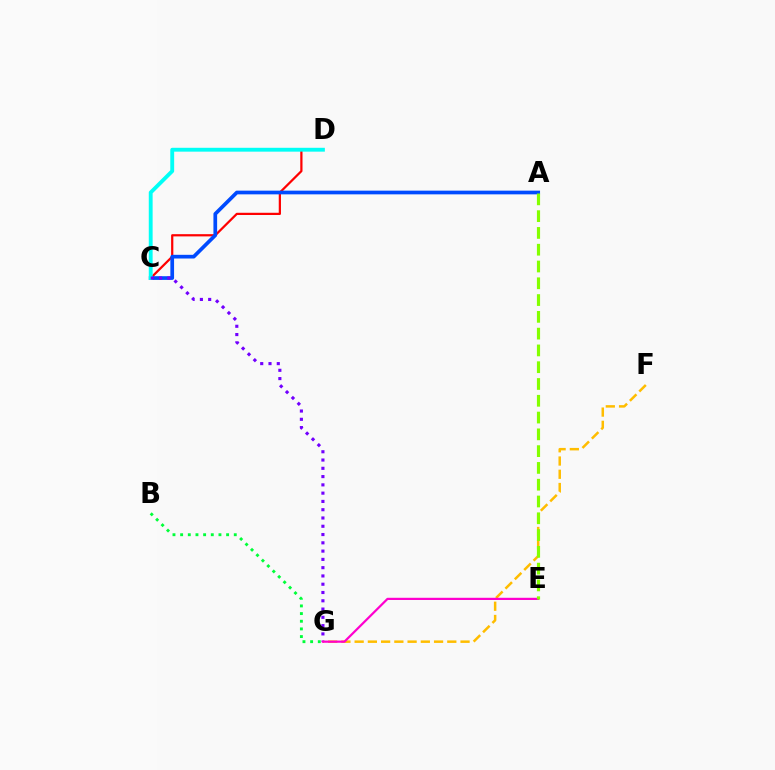{('C', 'D'): [{'color': '#ff0000', 'line_style': 'solid', 'thickness': 1.6}, {'color': '#00fff6', 'line_style': 'solid', 'thickness': 2.78}], ('A', 'C'): [{'color': '#004bff', 'line_style': 'solid', 'thickness': 2.66}], ('F', 'G'): [{'color': '#ffbd00', 'line_style': 'dashed', 'thickness': 1.8}], ('C', 'G'): [{'color': '#7200ff', 'line_style': 'dotted', 'thickness': 2.25}], ('E', 'G'): [{'color': '#ff00cf', 'line_style': 'solid', 'thickness': 1.59}], ('B', 'G'): [{'color': '#00ff39', 'line_style': 'dotted', 'thickness': 2.08}], ('A', 'E'): [{'color': '#84ff00', 'line_style': 'dashed', 'thickness': 2.28}]}